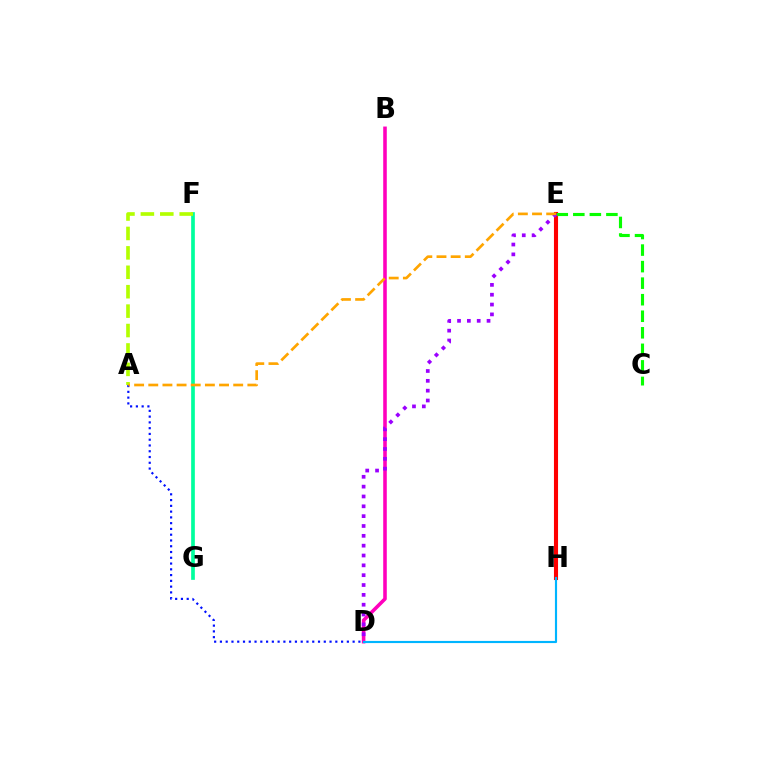{('E', 'H'): [{'color': '#ff0000', 'line_style': 'solid', 'thickness': 2.95}], ('B', 'D'): [{'color': '#ff00bd', 'line_style': 'solid', 'thickness': 2.57}], ('C', 'E'): [{'color': '#08ff00', 'line_style': 'dashed', 'thickness': 2.25}], ('F', 'G'): [{'color': '#00ff9d', 'line_style': 'solid', 'thickness': 2.66}], ('D', 'E'): [{'color': '#9b00ff', 'line_style': 'dotted', 'thickness': 2.67}], ('A', 'D'): [{'color': '#0010ff', 'line_style': 'dotted', 'thickness': 1.57}], ('D', 'H'): [{'color': '#00b5ff', 'line_style': 'solid', 'thickness': 1.55}], ('A', 'F'): [{'color': '#b3ff00', 'line_style': 'dashed', 'thickness': 2.64}], ('A', 'E'): [{'color': '#ffa500', 'line_style': 'dashed', 'thickness': 1.92}]}